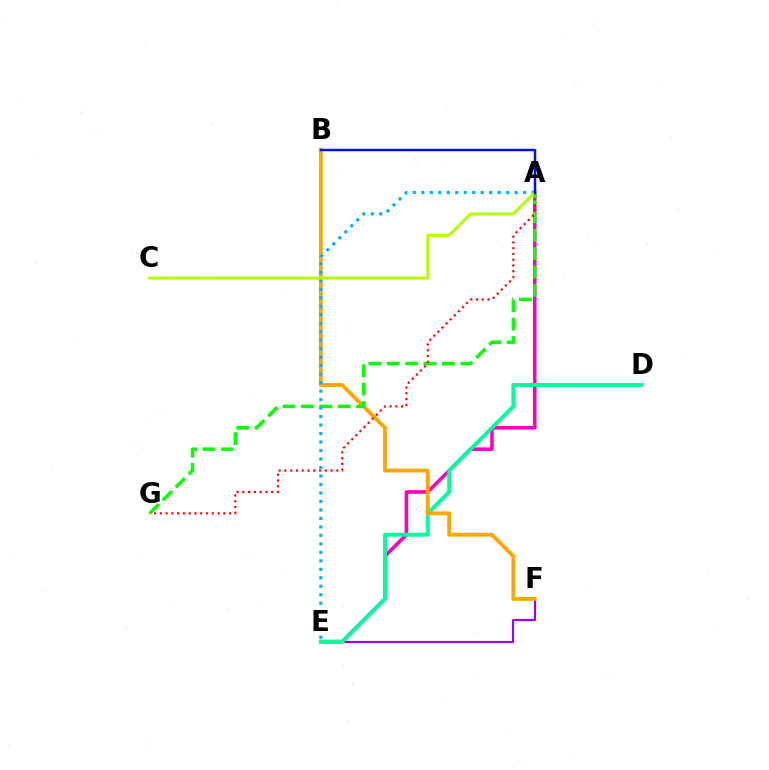{('A', 'E'): [{'color': '#ff00bd', 'line_style': 'solid', 'thickness': 2.57}, {'color': '#00b5ff', 'line_style': 'dotted', 'thickness': 2.31}], ('E', 'F'): [{'color': '#9b00ff', 'line_style': 'solid', 'thickness': 1.54}], ('D', 'E'): [{'color': '#00ff9d', 'line_style': 'solid', 'thickness': 2.81}], ('B', 'F'): [{'color': '#ffa500', 'line_style': 'solid', 'thickness': 2.76}], ('A', 'G'): [{'color': '#08ff00', 'line_style': 'dashed', 'thickness': 2.5}, {'color': '#ff0000', 'line_style': 'dotted', 'thickness': 1.57}], ('A', 'C'): [{'color': '#b3ff00', 'line_style': 'solid', 'thickness': 2.14}], ('A', 'B'): [{'color': '#0010ff', 'line_style': 'solid', 'thickness': 1.77}]}